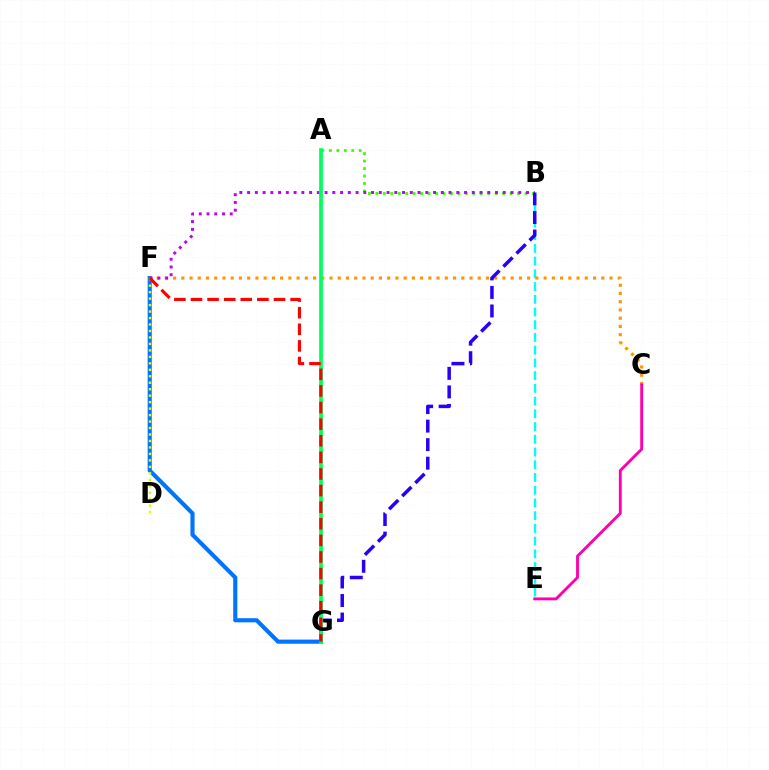{('B', 'E'): [{'color': '#00fff6', 'line_style': 'dashed', 'thickness': 1.73}], ('F', 'G'): [{'color': '#0074ff', 'line_style': 'solid', 'thickness': 2.97}, {'color': '#ff0000', 'line_style': 'dashed', 'thickness': 2.26}], ('D', 'F'): [{'color': '#d1ff00', 'line_style': 'dotted', 'thickness': 1.76}], ('C', 'F'): [{'color': '#ff9400', 'line_style': 'dotted', 'thickness': 2.24}], ('A', 'B'): [{'color': '#3dff00', 'line_style': 'dotted', 'thickness': 2.03}], ('B', 'F'): [{'color': '#b900ff', 'line_style': 'dotted', 'thickness': 2.1}], ('B', 'G'): [{'color': '#2500ff', 'line_style': 'dashed', 'thickness': 2.52}], ('A', 'G'): [{'color': '#00ff5c', 'line_style': 'solid', 'thickness': 2.67}], ('C', 'E'): [{'color': '#ff00ac', 'line_style': 'solid', 'thickness': 2.06}]}